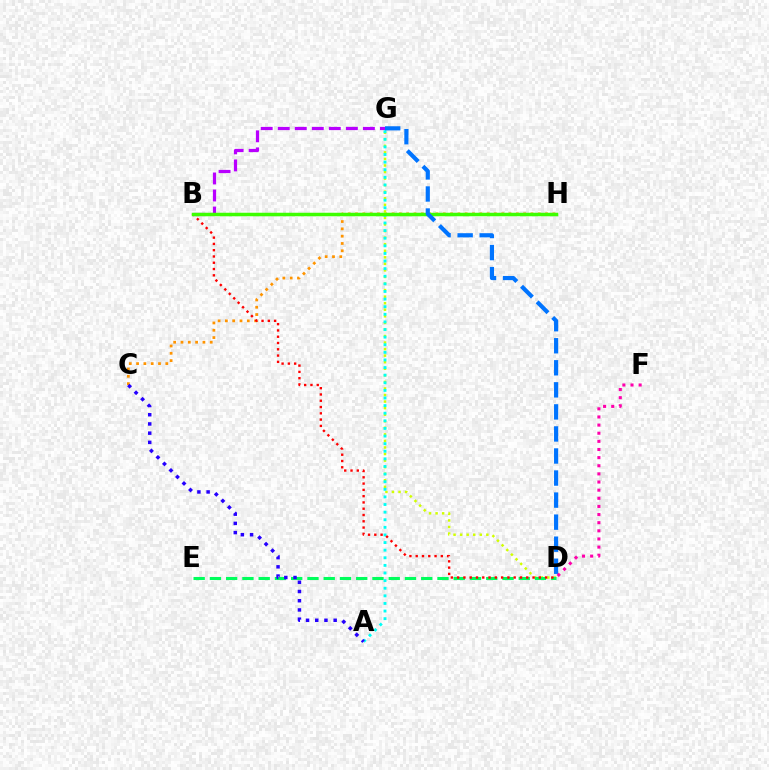{('C', 'H'): [{'color': '#ff9400', 'line_style': 'dotted', 'thickness': 1.99}], ('B', 'G'): [{'color': '#b900ff', 'line_style': 'dashed', 'thickness': 2.31}], ('D', 'G'): [{'color': '#d1ff00', 'line_style': 'dotted', 'thickness': 1.78}, {'color': '#0074ff', 'line_style': 'dashed', 'thickness': 3.0}], ('D', 'E'): [{'color': '#00ff5c', 'line_style': 'dashed', 'thickness': 2.21}], ('A', 'G'): [{'color': '#00fff6', 'line_style': 'dotted', 'thickness': 2.07}], ('B', 'D'): [{'color': '#ff0000', 'line_style': 'dotted', 'thickness': 1.71}], ('B', 'H'): [{'color': '#3dff00', 'line_style': 'solid', 'thickness': 2.52}], ('D', 'F'): [{'color': '#ff00ac', 'line_style': 'dotted', 'thickness': 2.21}], ('A', 'C'): [{'color': '#2500ff', 'line_style': 'dotted', 'thickness': 2.5}]}